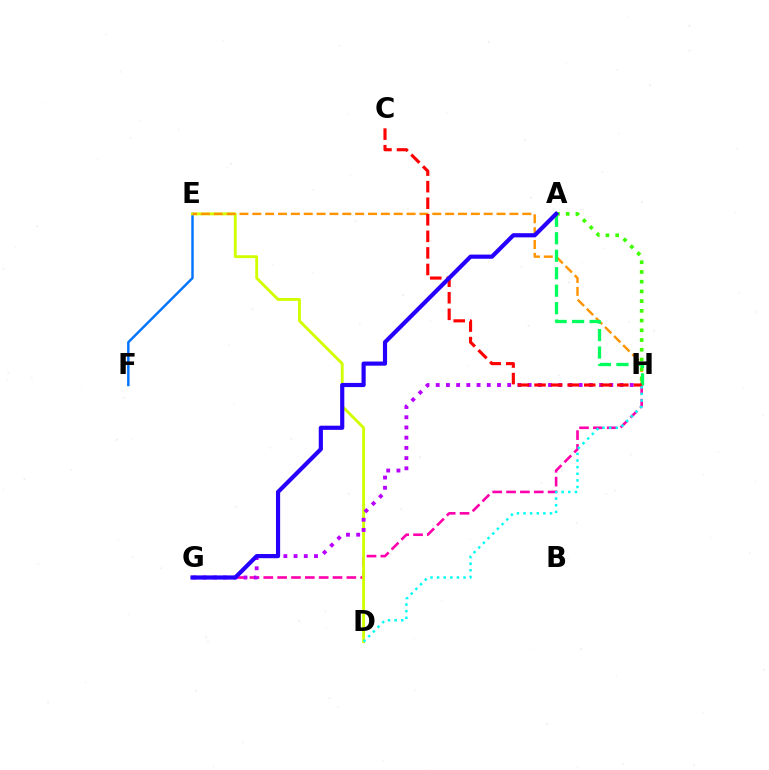{('G', 'H'): [{'color': '#ff00ac', 'line_style': 'dashed', 'thickness': 1.88}, {'color': '#b900ff', 'line_style': 'dotted', 'thickness': 2.77}], ('E', 'F'): [{'color': '#0074ff', 'line_style': 'solid', 'thickness': 1.76}], ('D', 'E'): [{'color': '#d1ff00', 'line_style': 'solid', 'thickness': 2.07}], ('E', 'H'): [{'color': '#ff9400', 'line_style': 'dashed', 'thickness': 1.75}], ('A', 'H'): [{'color': '#3dff00', 'line_style': 'dotted', 'thickness': 2.64}, {'color': '#00ff5c', 'line_style': 'dashed', 'thickness': 2.37}], ('C', 'H'): [{'color': '#ff0000', 'line_style': 'dashed', 'thickness': 2.25}], ('D', 'H'): [{'color': '#00fff6', 'line_style': 'dotted', 'thickness': 1.8}], ('A', 'G'): [{'color': '#2500ff', 'line_style': 'solid', 'thickness': 3.0}]}